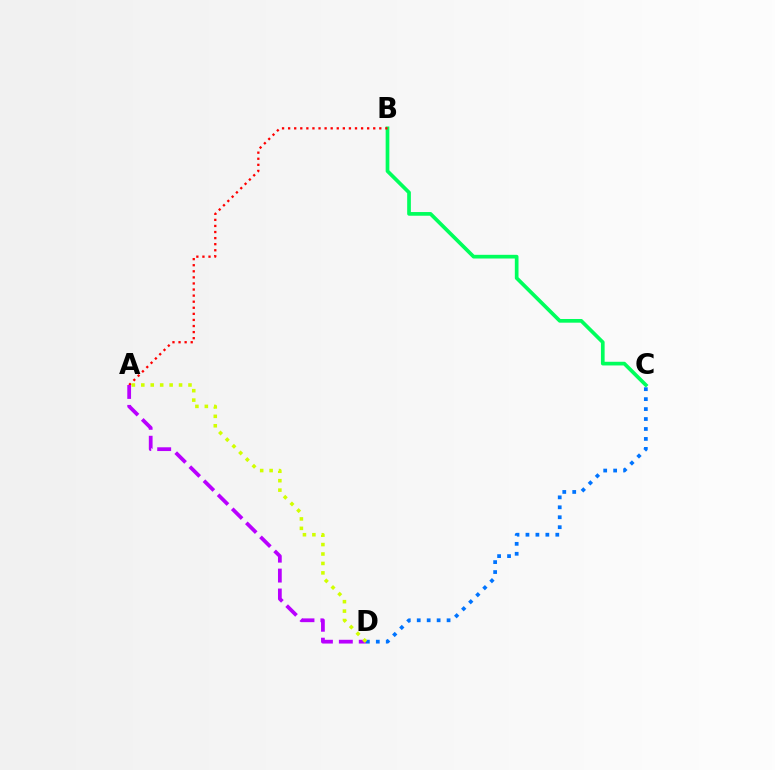{('B', 'C'): [{'color': '#00ff5c', 'line_style': 'solid', 'thickness': 2.66}], ('A', 'B'): [{'color': '#ff0000', 'line_style': 'dotted', 'thickness': 1.65}], ('C', 'D'): [{'color': '#0074ff', 'line_style': 'dotted', 'thickness': 2.7}], ('A', 'D'): [{'color': '#b900ff', 'line_style': 'dashed', 'thickness': 2.71}, {'color': '#d1ff00', 'line_style': 'dotted', 'thickness': 2.56}]}